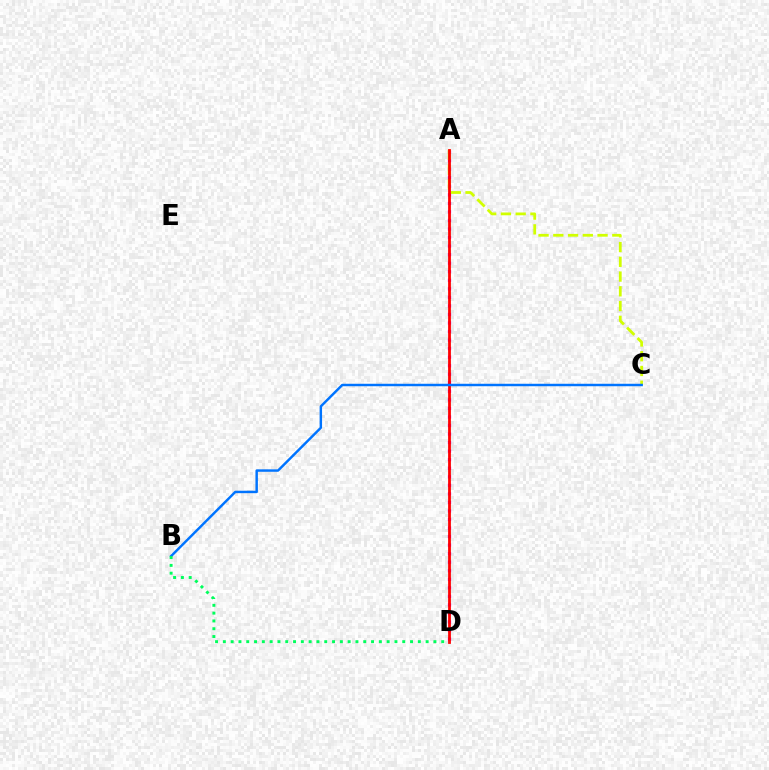{('A', 'D'): [{'color': '#b900ff', 'line_style': 'dotted', 'thickness': 2.32}, {'color': '#ff0000', 'line_style': 'solid', 'thickness': 2.0}], ('A', 'C'): [{'color': '#d1ff00', 'line_style': 'dashed', 'thickness': 2.0}], ('B', 'C'): [{'color': '#0074ff', 'line_style': 'solid', 'thickness': 1.77}], ('B', 'D'): [{'color': '#00ff5c', 'line_style': 'dotted', 'thickness': 2.12}]}